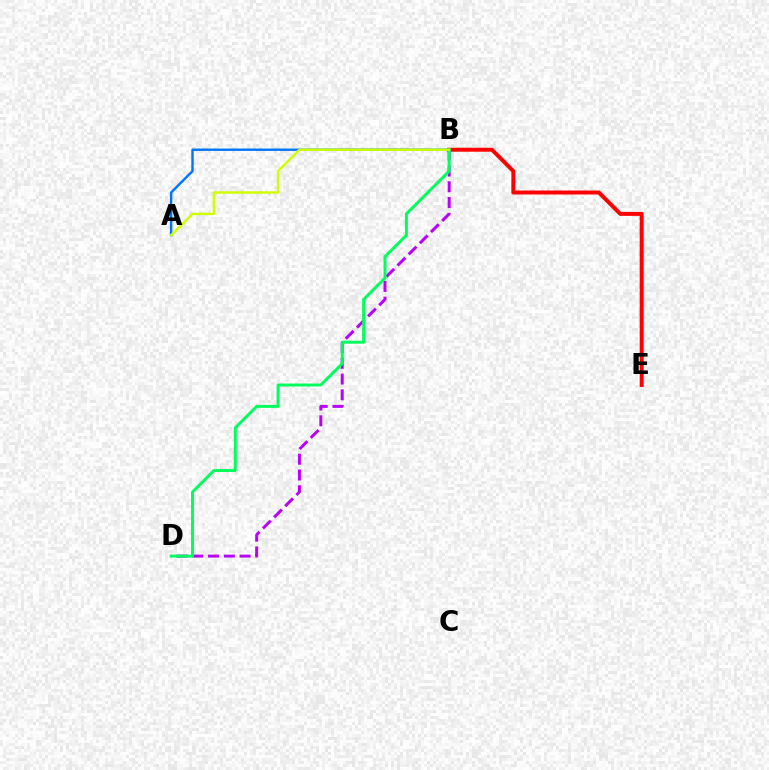{('B', 'E'): [{'color': '#ff0000', 'line_style': 'solid', 'thickness': 2.85}], ('B', 'D'): [{'color': '#b900ff', 'line_style': 'dashed', 'thickness': 2.14}, {'color': '#00ff5c', 'line_style': 'solid', 'thickness': 2.12}], ('A', 'B'): [{'color': '#0074ff', 'line_style': 'solid', 'thickness': 1.73}, {'color': '#d1ff00', 'line_style': 'solid', 'thickness': 1.76}]}